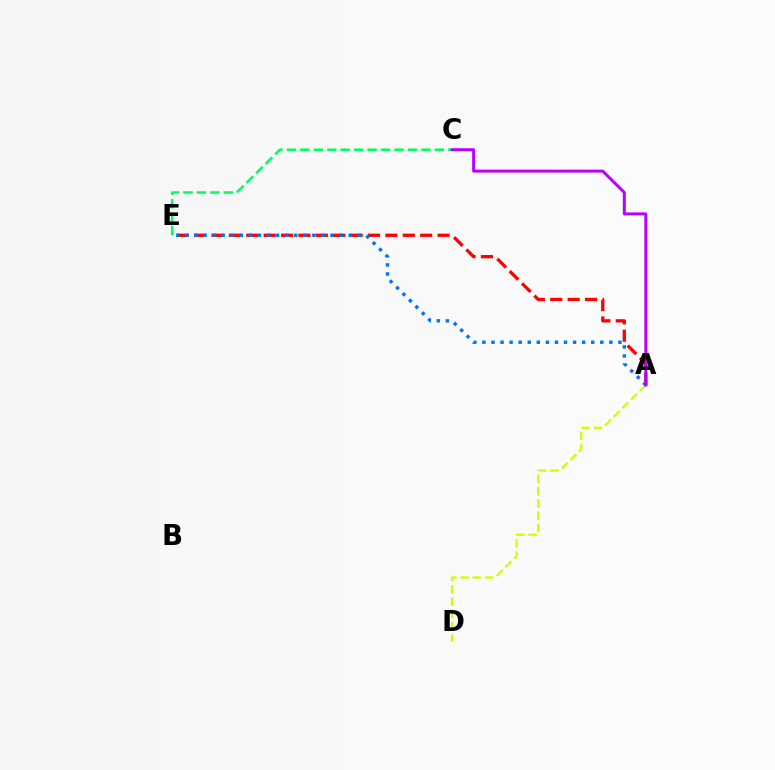{('A', 'E'): [{'color': '#ff0000', 'line_style': 'dashed', 'thickness': 2.36}, {'color': '#0074ff', 'line_style': 'dotted', 'thickness': 2.46}], ('C', 'E'): [{'color': '#00ff5c', 'line_style': 'dashed', 'thickness': 1.83}], ('A', 'D'): [{'color': '#d1ff00', 'line_style': 'dashed', 'thickness': 1.67}], ('A', 'C'): [{'color': '#b900ff', 'line_style': 'solid', 'thickness': 2.14}]}